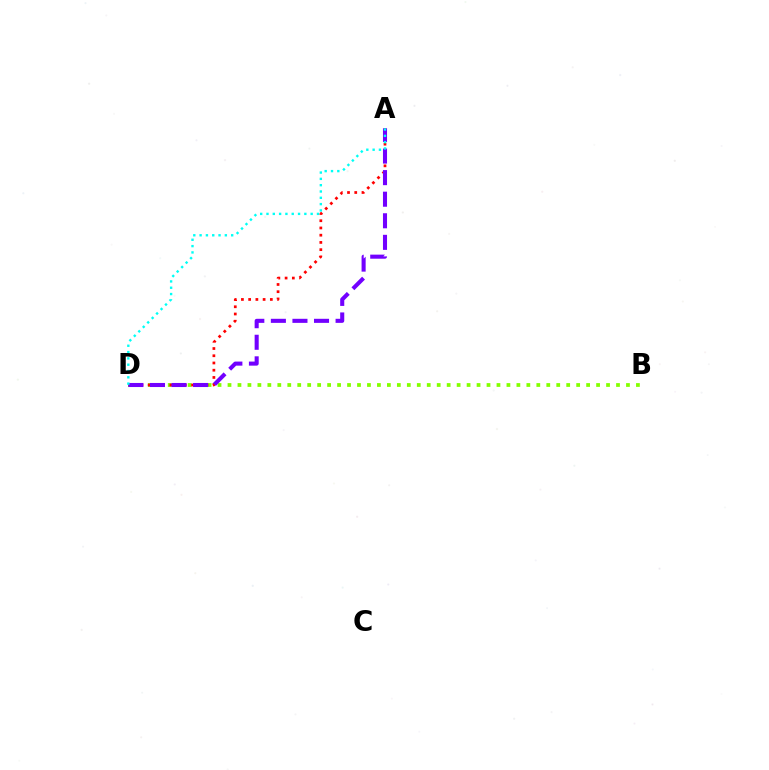{('B', 'D'): [{'color': '#84ff00', 'line_style': 'dotted', 'thickness': 2.71}], ('A', 'D'): [{'color': '#ff0000', 'line_style': 'dotted', 'thickness': 1.96}, {'color': '#7200ff', 'line_style': 'dashed', 'thickness': 2.93}, {'color': '#00fff6', 'line_style': 'dotted', 'thickness': 1.71}]}